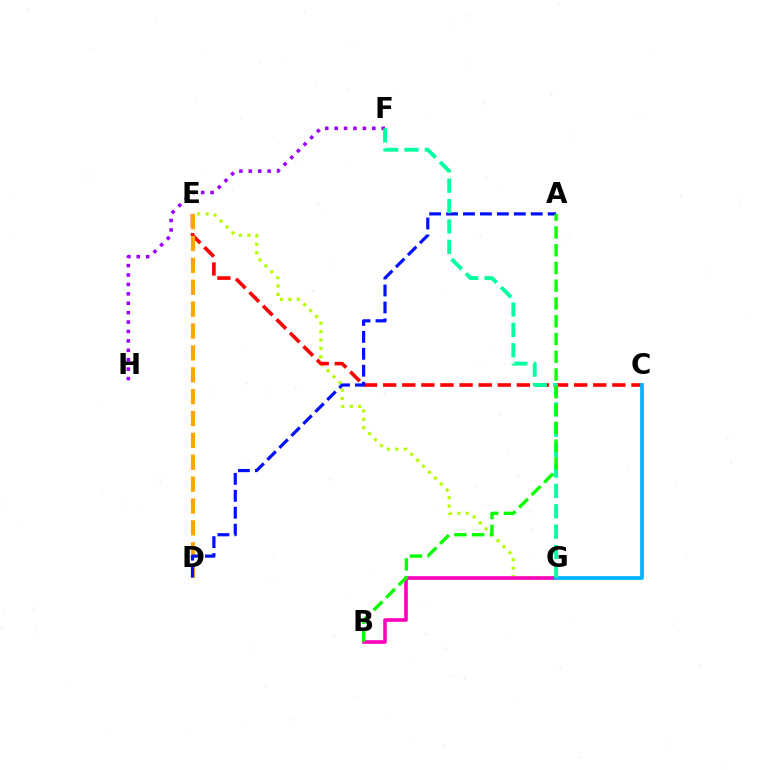{('E', 'G'): [{'color': '#b3ff00', 'line_style': 'dotted', 'thickness': 2.29}], ('B', 'G'): [{'color': '#ff00bd', 'line_style': 'solid', 'thickness': 2.6}], ('C', 'E'): [{'color': '#ff0000', 'line_style': 'dashed', 'thickness': 2.59}], ('D', 'E'): [{'color': '#ffa500', 'line_style': 'dashed', 'thickness': 2.97}], ('F', 'H'): [{'color': '#9b00ff', 'line_style': 'dotted', 'thickness': 2.56}], ('A', 'D'): [{'color': '#0010ff', 'line_style': 'dashed', 'thickness': 2.3}], ('C', 'G'): [{'color': '#00b5ff', 'line_style': 'solid', 'thickness': 2.69}], ('F', 'G'): [{'color': '#00ff9d', 'line_style': 'dashed', 'thickness': 2.77}], ('A', 'B'): [{'color': '#08ff00', 'line_style': 'dashed', 'thickness': 2.41}]}